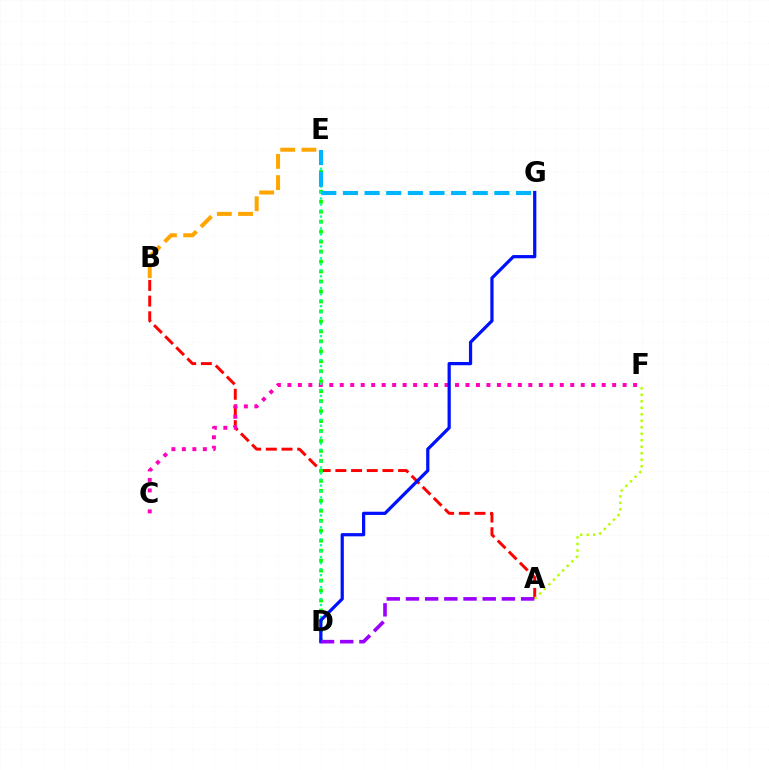{('B', 'E'): [{'color': '#ffa500', 'line_style': 'dashed', 'thickness': 2.89}], ('A', 'B'): [{'color': '#ff0000', 'line_style': 'dashed', 'thickness': 2.13}], ('D', 'E'): [{'color': '#08ff00', 'line_style': 'dotted', 'thickness': 2.71}, {'color': '#00ff9d', 'line_style': 'dotted', 'thickness': 1.62}], ('C', 'F'): [{'color': '#ff00bd', 'line_style': 'dotted', 'thickness': 2.85}], ('A', 'F'): [{'color': '#b3ff00', 'line_style': 'dotted', 'thickness': 1.76}], ('D', 'G'): [{'color': '#0010ff', 'line_style': 'solid', 'thickness': 2.32}], ('E', 'G'): [{'color': '#00b5ff', 'line_style': 'dashed', 'thickness': 2.94}], ('A', 'D'): [{'color': '#9b00ff', 'line_style': 'dashed', 'thickness': 2.61}]}